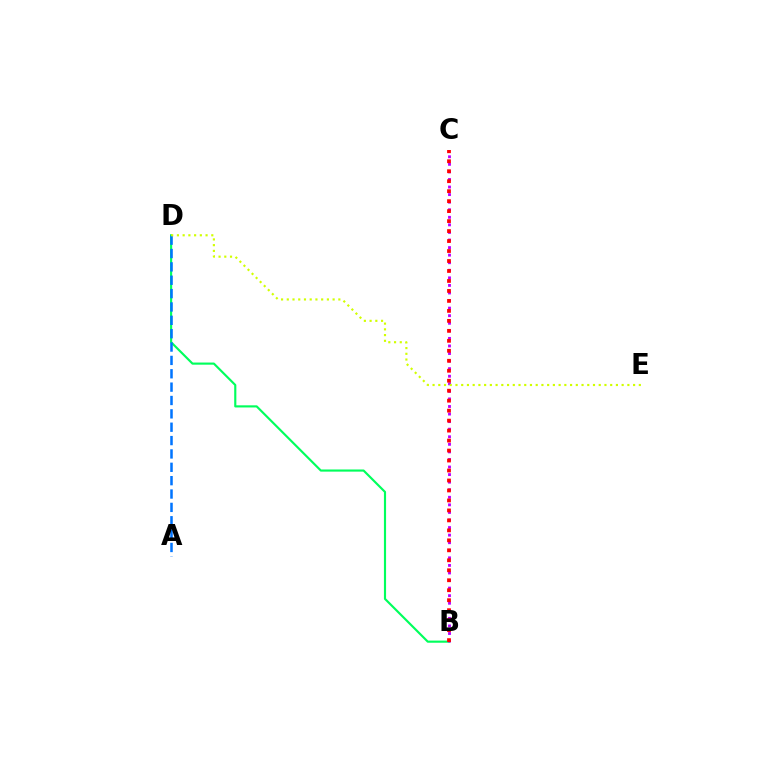{('B', 'D'): [{'color': '#00ff5c', 'line_style': 'solid', 'thickness': 1.55}], ('B', 'C'): [{'color': '#b900ff', 'line_style': 'dotted', 'thickness': 2.06}, {'color': '#ff0000', 'line_style': 'dotted', 'thickness': 2.71}], ('A', 'D'): [{'color': '#0074ff', 'line_style': 'dashed', 'thickness': 1.82}], ('D', 'E'): [{'color': '#d1ff00', 'line_style': 'dotted', 'thickness': 1.56}]}